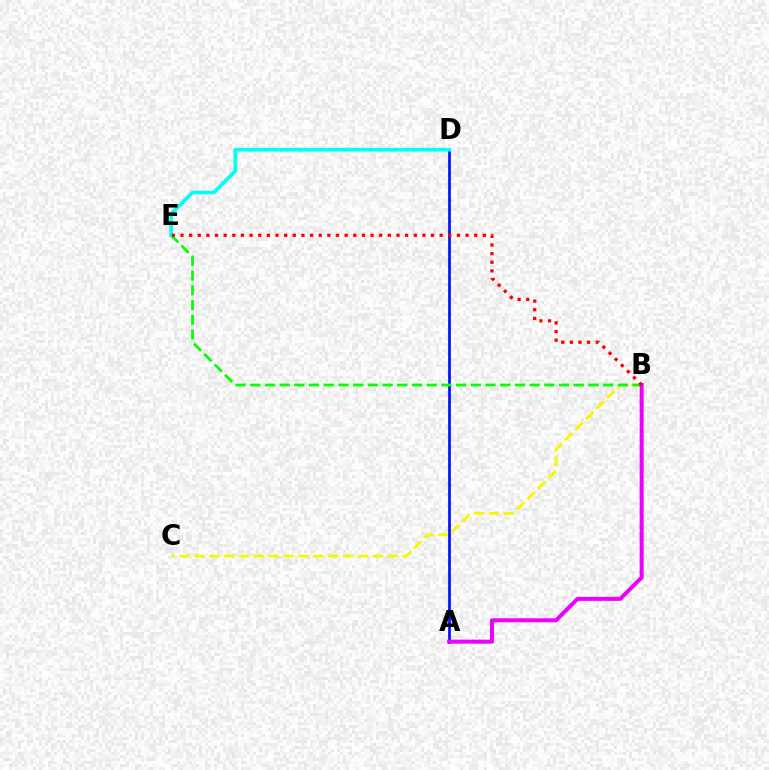{('B', 'C'): [{'color': '#fcf500', 'line_style': 'dashed', 'thickness': 2.02}], ('A', 'D'): [{'color': '#0010ff', 'line_style': 'solid', 'thickness': 1.94}], ('B', 'E'): [{'color': '#08ff00', 'line_style': 'dashed', 'thickness': 2.0}, {'color': '#ff0000', 'line_style': 'dotted', 'thickness': 2.35}], ('A', 'B'): [{'color': '#ee00ff', 'line_style': 'solid', 'thickness': 2.88}], ('D', 'E'): [{'color': '#00fff6', 'line_style': 'solid', 'thickness': 2.64}]}